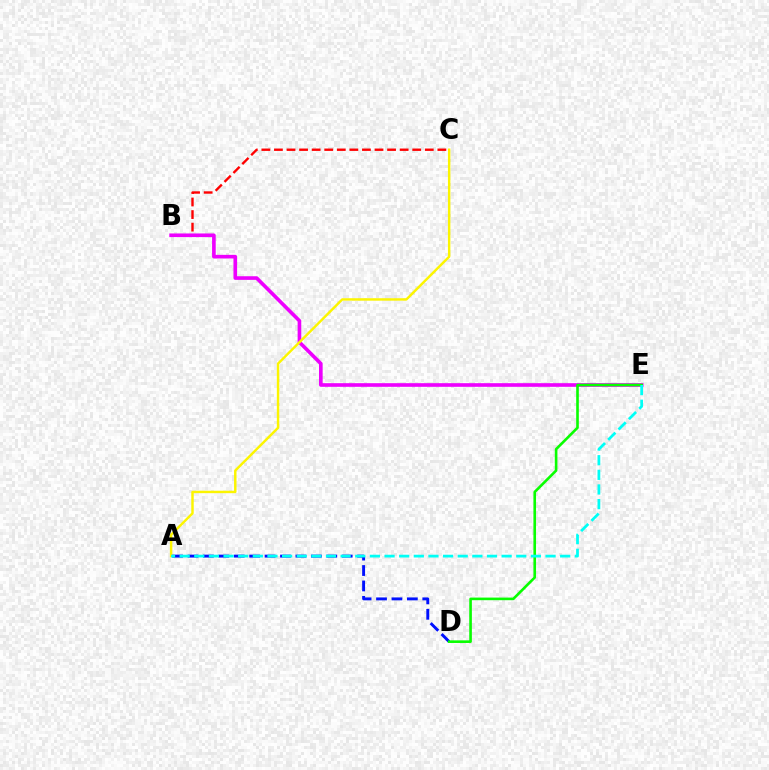{('B', 'C'): [{'color': '#ff0000', 'line_style': 'dashed', 'thickness': 1.71}], ('B', 'E'): [{'color': '#ee00ff', 'line_style': 'solid', 'thickness': 2.62}], ('A', 'C'): [{'color': '#fcf500', 'line_style': 'solid', 'thickness': 1.76}], ('A', 'D'): [{'color': '#0010ff', 'line_style': 'dashed', 'thickness': 2.09}], ('D', 'E'): [{'color': '#08ff00', 'line_style': 'solid', 'thickness': 1.88}], ('A', 'E'): [{'color': '#00fff6', 'line_style': 'dashed', 'thickness': 1.99}]}